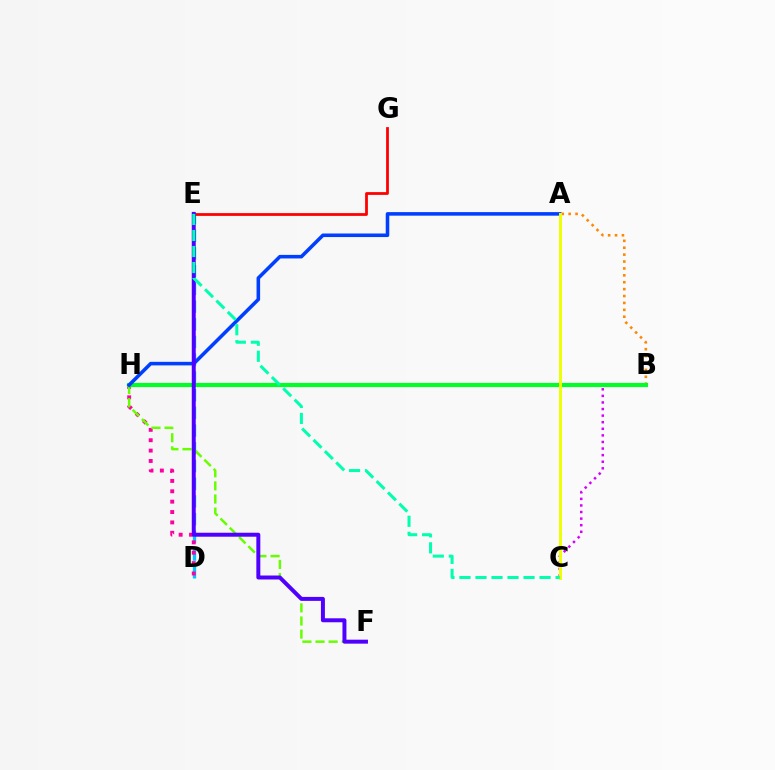{('D', 'E'): [{'color': '#00c7ff', 'line_style': 'dashed', 'thickness': 2.41}], ('B', 'C'): [{'color': '#d600ff', 'line_style': 'dotted', 'thickness': 1.79}], ('D', 'H'): [{'color': '#ff00a0', 'line_style': 'dotted', 'thickness': 2.82}], ('E', 'G'): [{'color': '#ff0000', 'line_style': 'solid', 'thickness': 2.0}], ('A', 'B'): [{'color': '#ff8800', 'line_style': 'dotted', 'thickness': 1.88}], ('F', 'H'): [{'color': '#66ff00', 'line_style': 'dashed', 'thickness': 1.78}], ('B', 'H'): [{'color': '#00ff27', 'line_style': 'solid', 'thickness': 2.98}], ('A', 'H'): [{'color': '#003fff', 'line_style': 'solid', 'thickness': 2.56}], ('E', 'F'): [{'color': '#4f00ff', 'line_style': 'solid', 'thickness': 2.86}], ('A', 'C'): [{'color': '#eeff00', 'line_style': 'solid', 'thickness': 2.11}], ('C', 'E'): [{'color': '#00ffaf', 'line_style': 'dashed', 'thickness': 2.18}]}